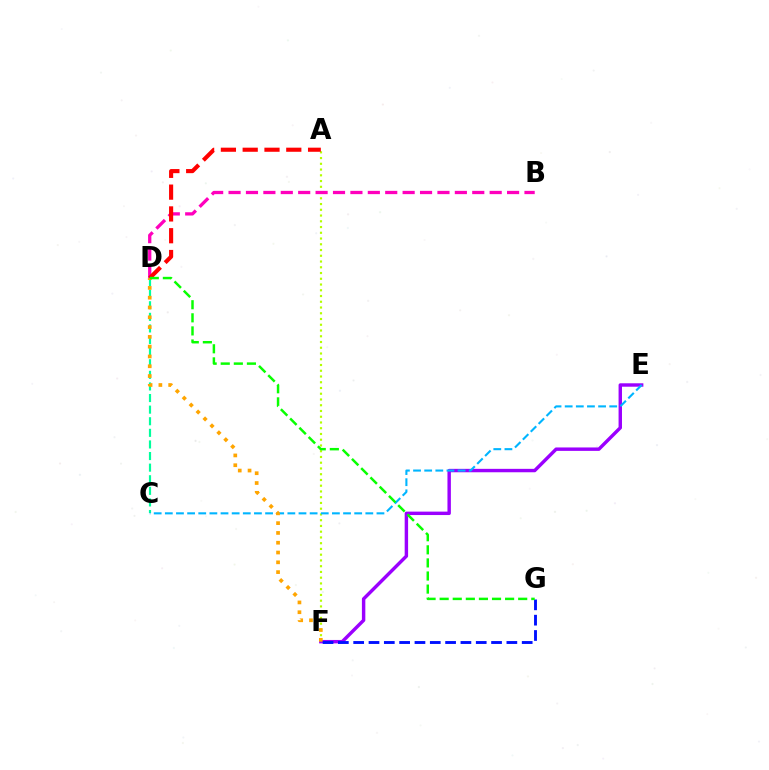{('A', 'F'): [{'color': '#b3ff00', 'line_style': 'dotted', 'thickness': 1.56}], ('B', 'D'): [{'color': '#ff00bd', 'line_style': 'dashed', 'thickness': 2.36}], ('C', 'D'): [{'color': '#00ff9d', 'line_style': 'dashed', 'thickness': 1.58}], ('A', 'D'): [{'color': '#ff0000', 'line_style': 'dashed', 'thickness': 2.96}], ('E', 'F'): [{'color': '#9b00ff', 'line_style': 'solid', 'thickness': 2.46}], ('C', 'E'): [{'color': '#00b5ff', 'line_style': 'dashed', 'thickness': 1.51}], ('D', 'F'): [{'color': '#ffa500', 'line_style': 'dotted', 'thickness': 2.66}], ('F', 'G'): [{'color': '#0010ff', 'line_style': 'dashed', 'thickness': 2.08}], ('D', 'G'): [{'color': '#08ff00', 'line_style': 'dashed', 'thickness': 1.78}]}